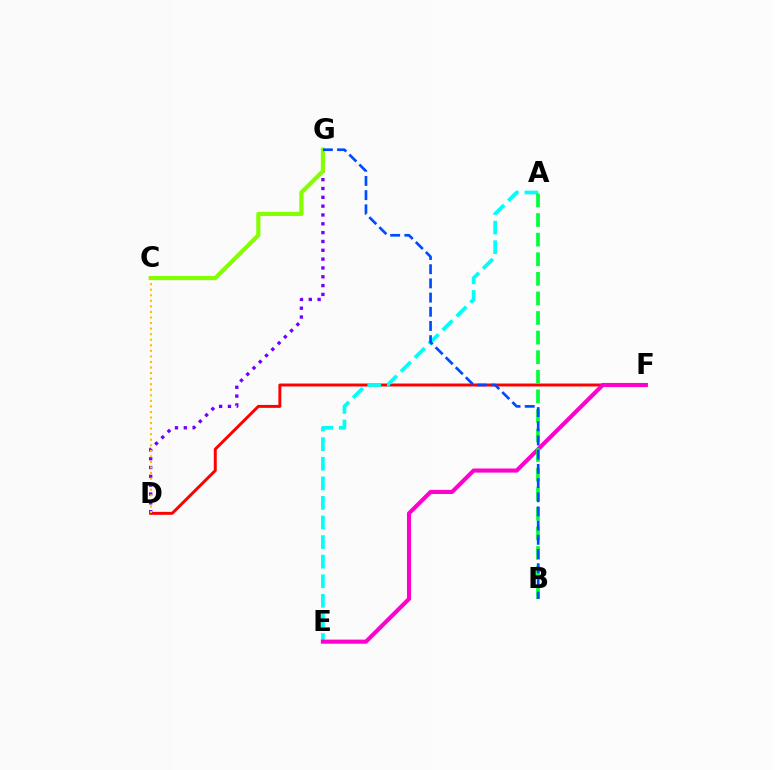{('D', 'F'): [{'color': '#ff0000', 'line_style': 'solid', 'thickness': 2.12}], ('A', 'E'): [{'color': '#00fff6', 'line_style': 'dashed', 'thickness': 2.66}], ('D', 'G'): [{'color': '#7200ff', 'line_style': 'dotted', 'thickness': 2.4}], ('C', 'G'): [{'color': '#84ff00', 'line_style': 'solid', 'thickness': 3.0}], ('E', 'F'): [{'color': '#ff00cf', 'line_style': 'solid', 'thickness': 2.96}], ('C', 'D'): [{'color': '#ffbd00', 'line_style': 'dotted', 'thickness': 1.51}], ('A', 'B'): [{'color': '#00ff39', 'line_style': 'dashed', 'thickness': 2.66}], ('B', 'G'): [{'color': '#004bff', 'line_style': 'dashed', 'thickness': 1.93}]}